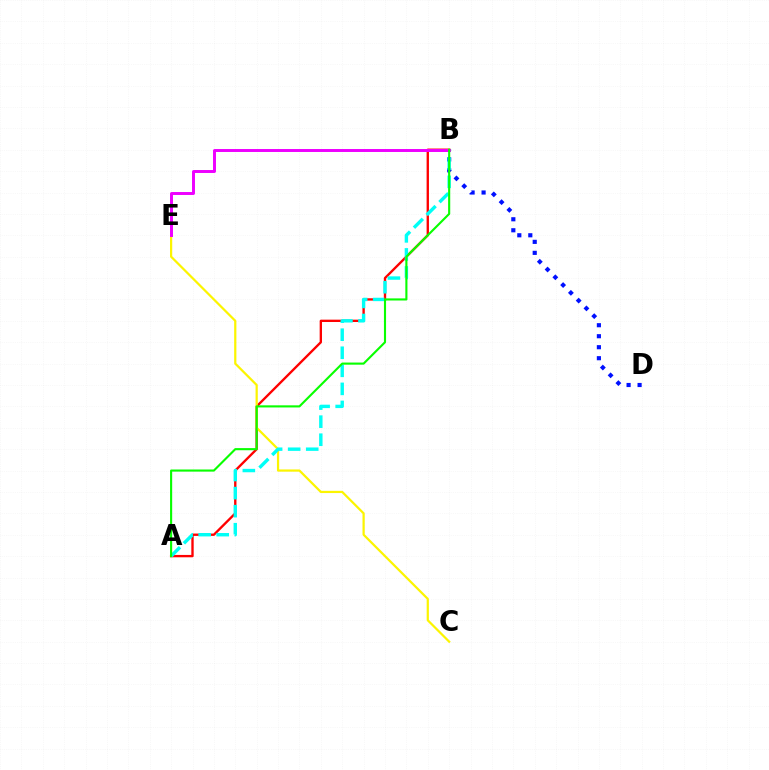{('B', 'D'): [{'color': '#0010ff', 'line_style': 'dotted', 'thickness': 2.99}], ('A', 'B'): [{'color': '#ff0000', 'line_style': 'solid', 'thickness': 1.69}, {'color': '#00fff6', 'line_style': 'dashed', 'thickness': 2.45}, {'color': '#08ff00', 'line_style': 'solid', 'thickness': 1.53}], ('C', 'E'): [{'color': '#fcf500', 'line_style': 'solid', 'thickness': 1.6}], ('B', 'E'): [{'color': '#ee00ff', 'line_style': 'solid', 'thickness': 2.13}]}